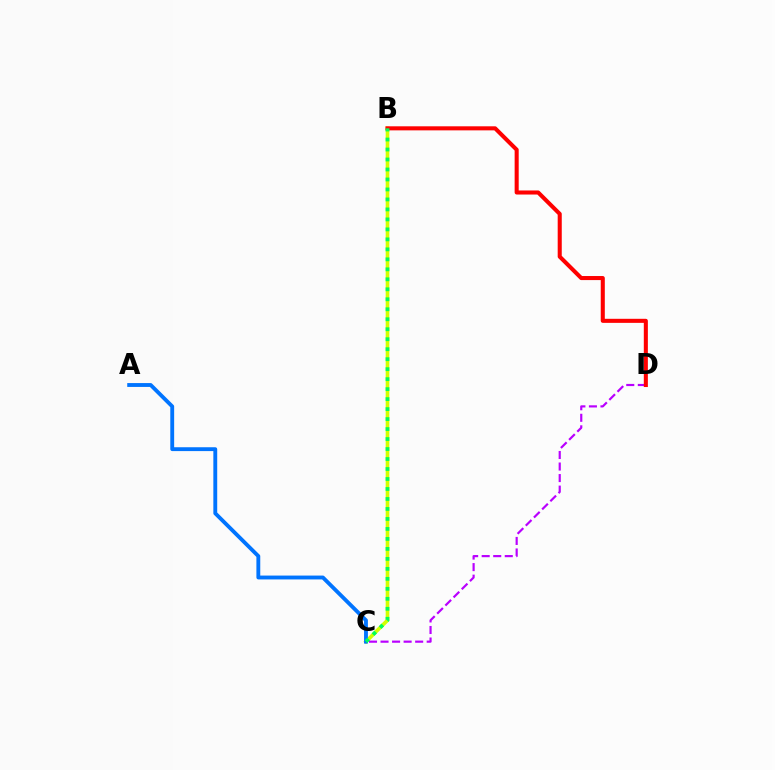{('B', 'C'): [{'color': '#d1ff00', 'line_style': 'solid', 'thickness': 2.64}, {'color': '#00ff5c', 'line_style': 'dotted', 'thickness': 2.71}], ('C', 'D'): [{'color': '#b900ff', 'line_style': 'dashed', 'thickness': 1.57}], ('B', 'D'): [{'color': '#ff0000', 'line_style': 'solid', 'thickness': 2.92}], ('A', 'C'): [{'color': '#0074ff', 'line_style': 'solid', 'thickness': 2.78}]}